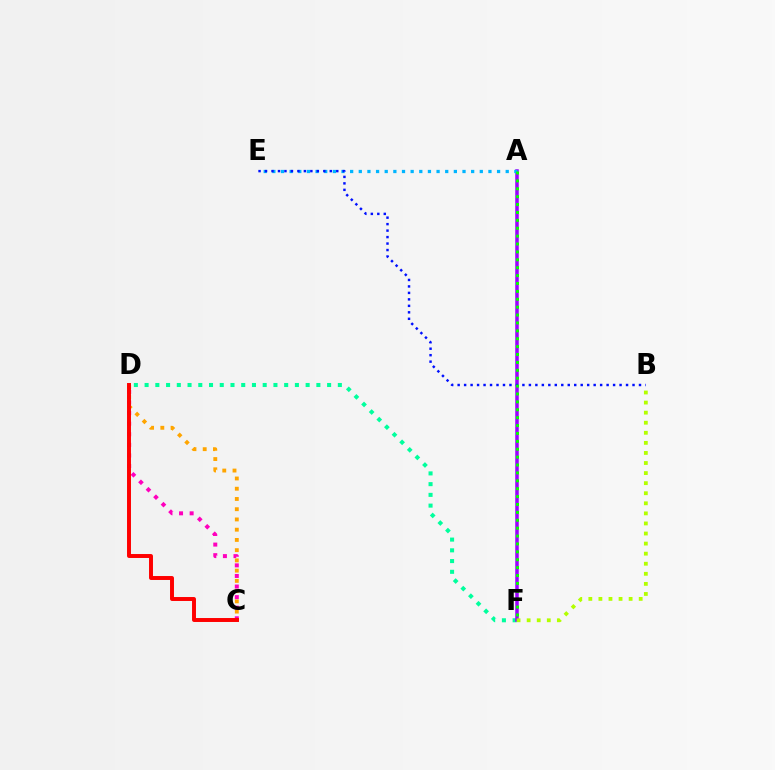{('C', 'D'): [{'color': '#ffa500', 'line_style': 'dotted', 'thickness': 2.78}, {'color': '#ff00bd', 'line_style': 'dotted', 'thickness': 2.87}, {'color': '#ff0000', 'line_style': 'solid', 'thickness': 2.84}], ('D', 'F'): [{'color': '#00ff9d', 'line_style': 'dotted', 'thickness': 2.92}], ('A', 'F'): [{'color': '#9b00ff', 'line_style': 'solid', 'thickness': 2.52}, {'color': '#08ff00', 'line_style': 'dotted', 'thickness': 2.14}], ('A', 'E'): [{'color': '#00b5ff', 'line_style': 'dotted', 'thickness': 2.35}], ('B', 'E'): [{'color': '#0010ff', 'line_style': 'dotted', 'thickness': 1.76}], ('B', 'F'): [{'color': '#b3ff00', 'line_style': 'dotted', 'thickness': 2.74}]}